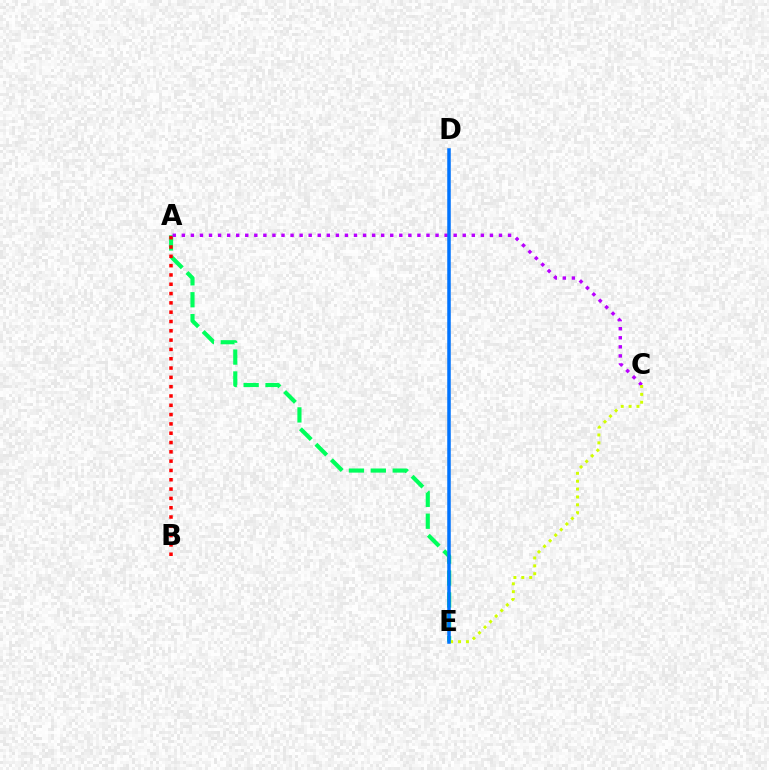{('A', 'E'): [{'color': '#00ff5c', 'line_style': 'dashed', 'thickness': 2.97}], ('A', 'B'): [{'color': '#ff0000', 'line_style': 'dotted', 'thickness': 2.53}], ('A', 'C'): [{'color': '#b900ff', 'line_style': 'dotted', 'thickness': 2.46}], ('C', 'E'): [{'color': '#d1ff00', 'line_style': 'dotted', 'thickness': 2.14}], ('D', 'E'): [{'color': '#0074ff', 'line_style': 'solid', 'thickness': 2.53}]}